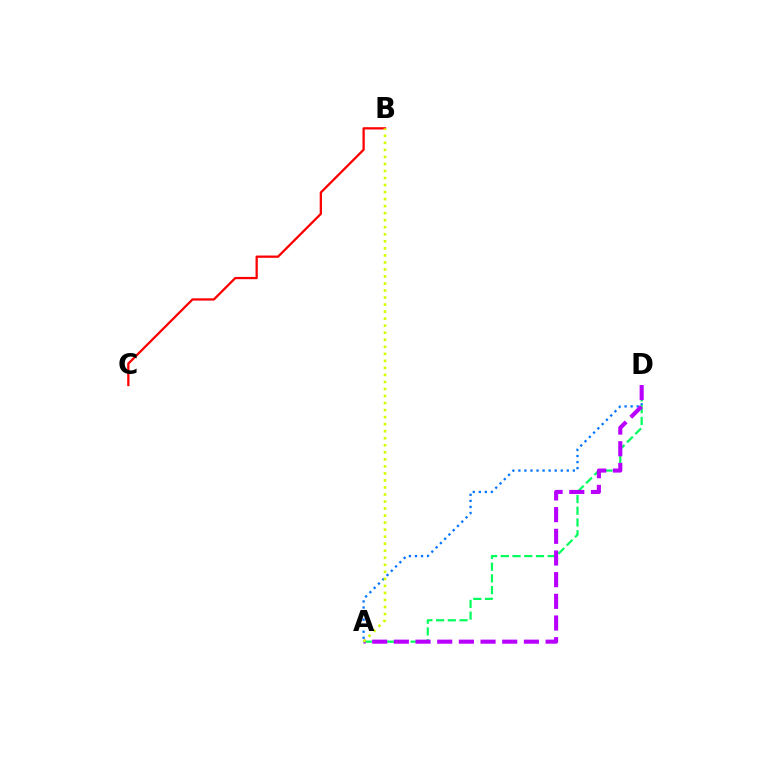{('B', 'C'): [{'color': '#ff0000', 'line_style': 'solid', 'thickness': 1.64}], ('A', 'D'): [{'color': '#0074ff', 'line_style': 'dotted', 'thickness': 1.65}, {'color': '#00ff5c', 'line_style': 'dashed', 'thickness': 1.59}, {'color': '#b900ff', 'line_style': 'dashed', 'thickness': 2.94}], ('A', 'B'): [{'color': '#d1ff00', 'line_style': 'dotted', 'thickness': 1.91}]}